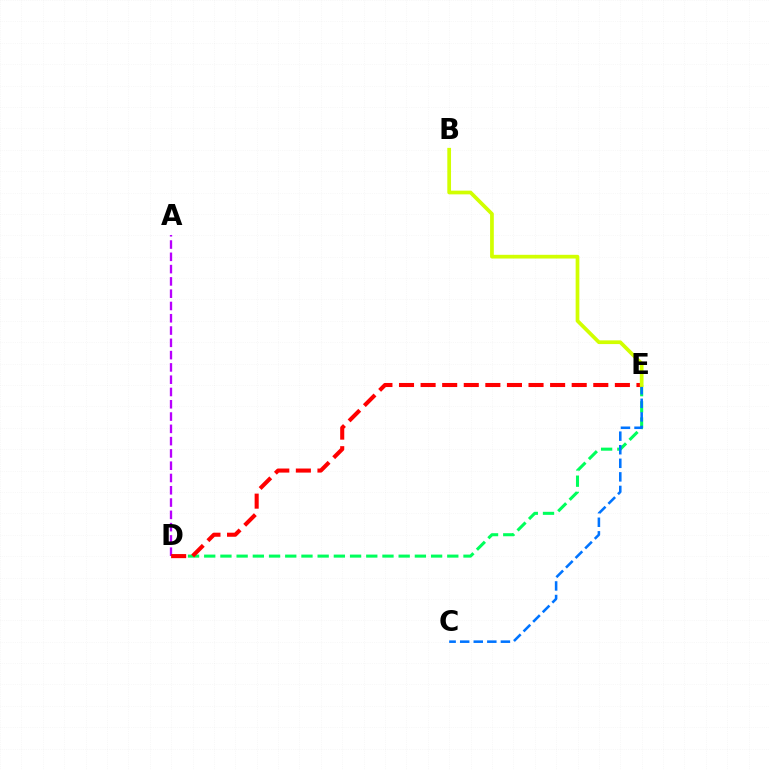{('D', 'E'): [{'color': '#00ff5c', 'line_style': 'dashed', 'thickness': 2.2}, {'color': '#ff0000', 'line_style': 'dashed', 'thickness': 2.93}], ('C', 'E'): [{'color': '#0074ff', 'line_style': 'dashed', 'thickness': 1.84}], ('A', 'D'): [{'color': '#b900ff', 'line_style': 'dashed', 'thickness': 1.67}], ('B', 'E'): [{'color': '#d1ff00', 'line_style': 'solid', 'thickness': 2.68}]}